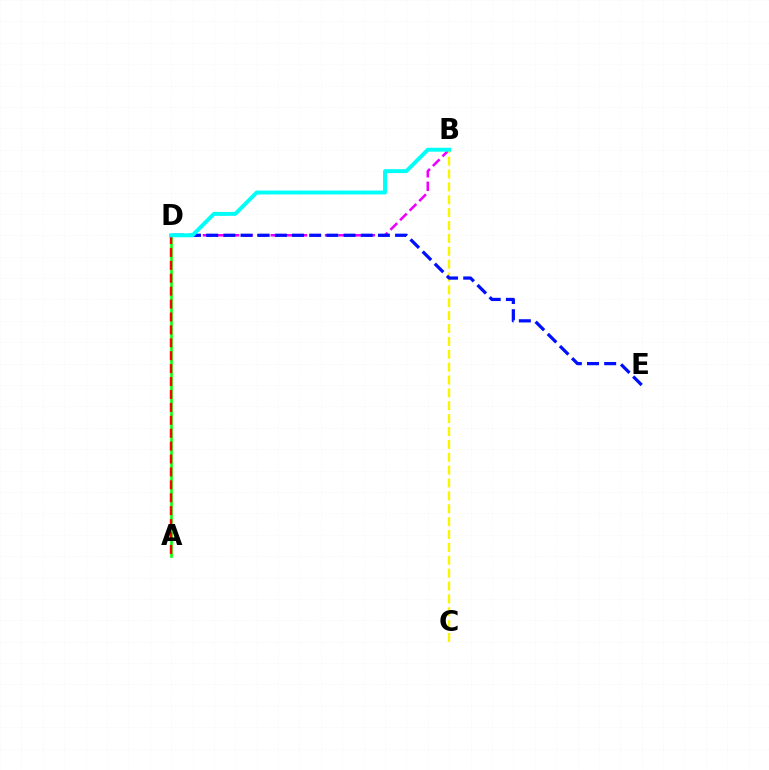{('A', 'D'): [{'color': '#08ff00', 'line_style': 'solid', 'thickness': 1.86}, {'color': '#ff0000', 'line_style': 'dashed', 'thickness': 1.75}], ('B', 'D'): [{'color': '#ee00ff', 'line_style': 'dashed', 'thickness': 1.84}, {'color': '#00fff6', 'line_style': 'solid', 'thickness': 2.83}], ('B', 'C'): [{'color': '#fcf500', 'line_style': 'dashed', 'thickness': 1.75}], ('D', 'E'): [{'color': '#0010ff', 'line_style': 'dashed', 'thickness': 2.33}]}